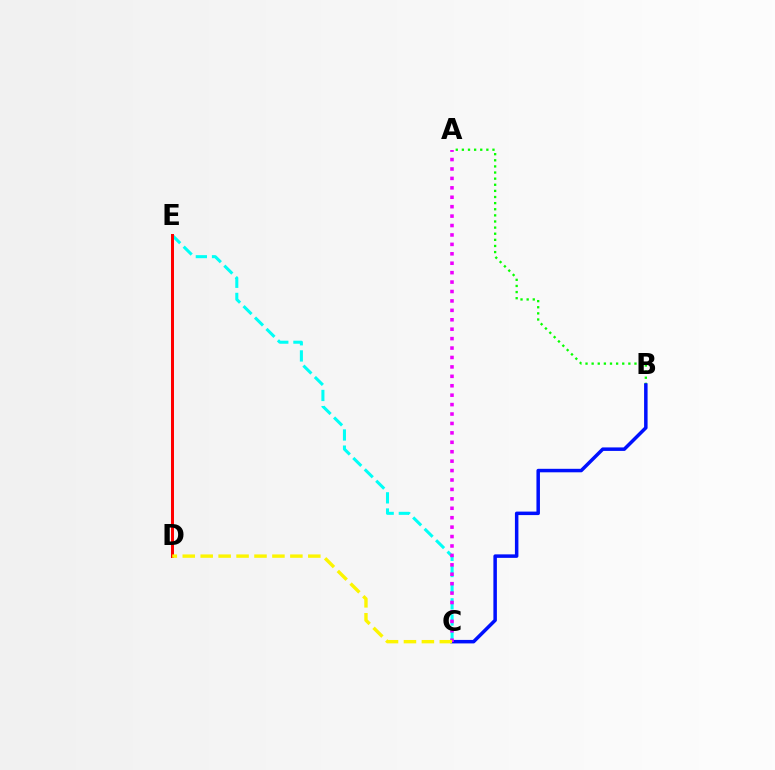{('A', 'B'): [{'color': '#08ff00', 'line_style': 'dotted', 'thickness': 1.66}], ('C', 'E'): [{'color': '#00fff6', 'line_style': 'dashed', 'thickness': 2.2}], ('B', 'C'): [{'color': '#0010ff', 'line_style': 'solid', 'thickness': 2.52}], ('D', 'E'): [{'color': '#ff0000', 'line_style': 'solid', 'thickness': 2.15}], ('A', 'C'): [{'color': '#ee00ff', 'line_style': 'dotted', 'thickness': 2.56}], ('C', 'D'): [{'color': '#fcf500', 'line_style': 'dashed', 'thickness': 2.44}]}